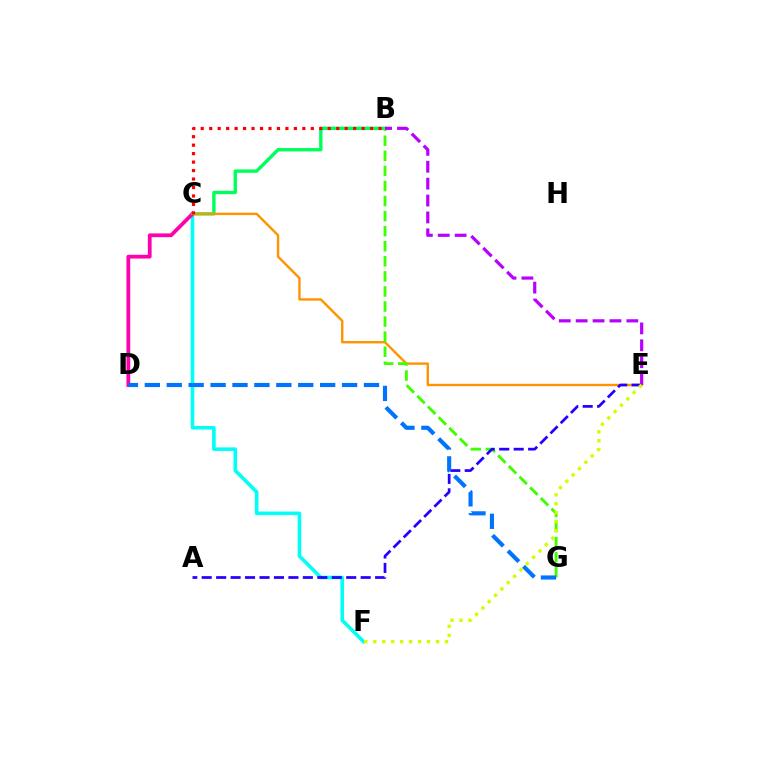{('B', 'C'): [{'color': '#00ff5c', 'line_style': 'solid', 'thickness': 2.43}, {'color': '#ff0000', 'line_style': 'dotted', 'thickness': 2.3}], ('C', 'F'): [{'color': '#00fff6', 'line_style': 'solid', 'thickness': 2.58}], ('C', 'D'): [{'color': '#ff00ac', 'line_style': 'solid', 'thickness': 2.72}], ('C', 'E'): [{'color': '#ff9400', 'line_style': 'solid', 'thickness': 1.73}], ('B', 'G'): [{'color': '#3dff00', 'line_style': 'dashed', 'thickness': 2.05}], ('A', 'E'): [{'color': '#2500ff', 'line_style': 'dashed', 'thickness': 1.96}], ('B', 'E'): [{'color': '#b900ff', 'line_style': 'dashed', 'thickness': 2.3}], ('E', 'F'): [{'color': '#d1ff00', 'line_style': 'dotted', 'thickness': 2.44}], ('D', 'G'): [{'color': '#0074ff', 'line_style': 'dashed', 'thickness': 2.98}]}